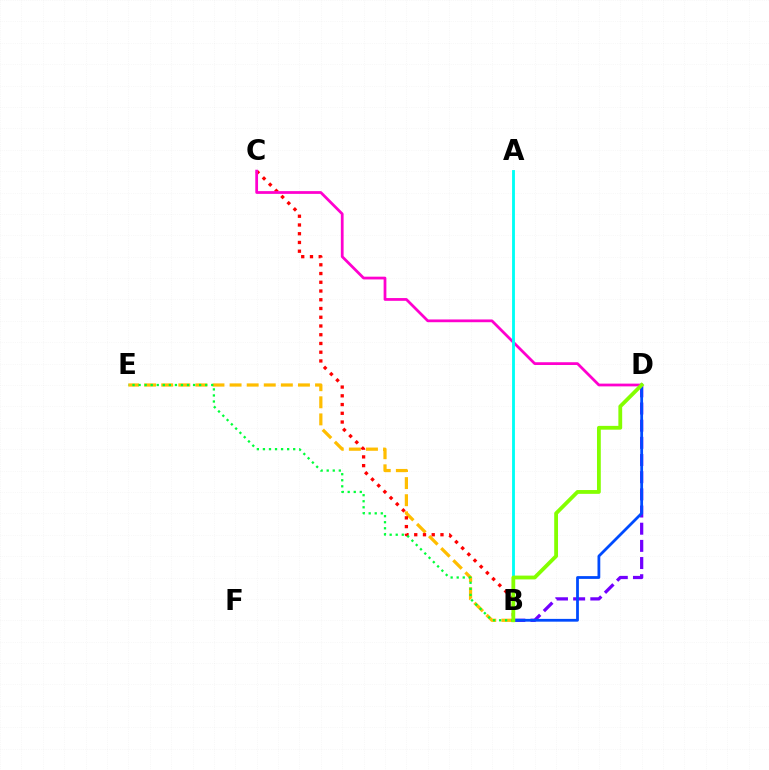{('B', 'D'): [{'color': '#7200ff', 'line_style': 'dashed', 'thickness': 2.33}, {'color': '#004bff', 'line_style': 'solid', 'thickness': 2.0}, {'color': '#84ff00', 'line_style': 'solid', 'thickness': 2.74}], ('B', 'E'): [{'color': '#ffbd00', 'line_style': 'dashed', 'thickness': 2.32}, {'color': '#00ff39', 'line_style': 'dotted', 'thickness': 1.64}], ('B', 'C'): [{'color': '#ff0000', 'line_style': 'dotted', 'thickness': 2.38}], ('C', 'D'): [{'color': '#ff00cf', 'line_style': 'solid', 'thickness': 1.99}], ('A', 'B'): [{'color': '#00fff6', 'line_style': 'solid', 'thickness': 2.06}]}